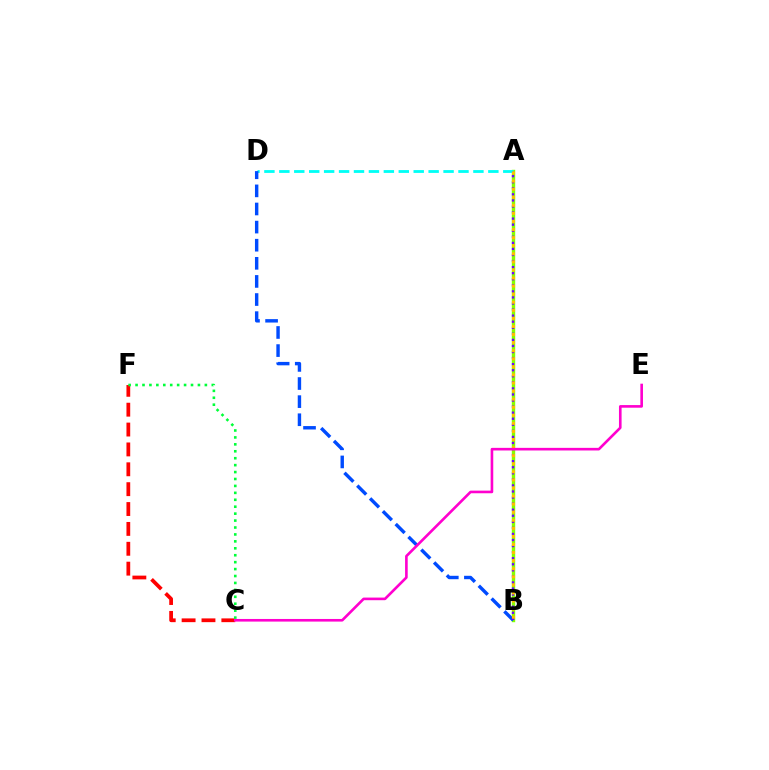{('C', 'F'): [{'color': '#ff0000', 'line_style': 'dashed', 'thickness': 2.7}, {'color': '#00ff39', 'line_style': 'dotted', 'thickness': 1.88}], ('A', 'B'): [{'color': '#84ff00', 'line_style': 'solid', 'thickness': 2.45}, {'color': '#7200ff', 'line_style': 'dotted', 'thickness': 1.65}, {'color': '#ffbd00', 'line_style': 'dotted', 'thickness': 2.19}], ('A', 'D'): [{'color': '#00fff6', 'line_style': 'dashed', 'thickness': 2.03}], ('B', 'D'): [{'color': '#004bff', 'line_style': 'dashed', 'thickness': 2.46}], ('C', 'E'): [{'color': '#ff00cf', 'line_style': 'solid', 'thickness': 1.89}]}